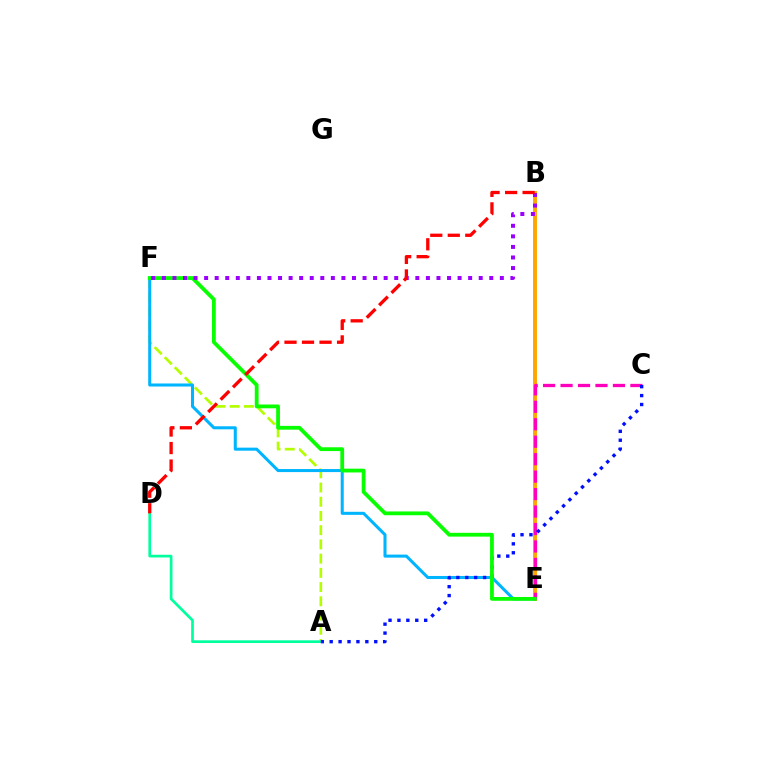{('A', 'F'): [{'color': '#b3ff00', 'line_style': 'dashed', 'thickness': 1.93}], ('A', 'D'): [{'color': '#00ff9d', 'line_style': 'solid', 'thickness': 1.94}], ('B', 'E'): [{'color': '#ffa500', 'line_style': 'solid', 'thickness': 2.82}], ('C', 'E'): [{'color': '#ff00bd', 'line_style': 'dashed', 'thickness': 2.37}], ('E', 'F'): [{'color': '#00b5ff', 'line_style': 'solid', 'thickness': 2.19}, {'color': '#08ff00', 'line_style': 'solid', 'thickness': 2.73}], ('A', 'C'): [{'color': '#0010ff', 'line_style': 'dotted', 'thickness': 2.42}], ('B', 'F'): [{'color': '#9b00ff', 'line_style': 'dotted', 'thickness': 2.87}], ('B', 'D'): [{'color': '#ff0000', 'line_style': 'dashed', 'thickness': 2.38}]}